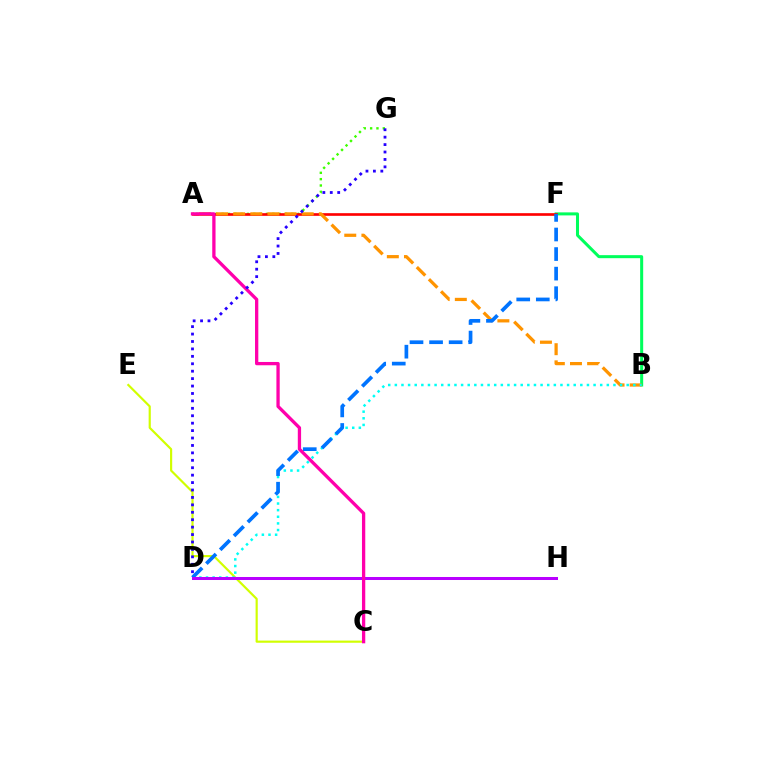{('B', 'F'): [{'color': '#00ff5c', 'line_style': 'solid', 'thickness': 2.18}], ('A', 'G'): [{'color': '#3dff00', 'line_style': 'dotted', 'thickness': 1.72}], ('A', 'F'): [{'color': '#ff0000', 'line_style': 'solid', 'thickness': 1.91}], ('A', 'B'): [{'color': '#ff9400', 'line_style': 'dashed', 'thickness': 2.33}], ('C', 'E'): [{'color': '#d1ff00', 'line_style': 'solid', 'thickness': 1.56}], ('B', 'D'): [{'color': '#00fff6', 'line_style': 'dotted', 'thickness': 1.8}], ('D', 'F'): [{'color': '#0074ff', 'line_style': 'dashed', 'thickness': 2.66}], ('D', 'H'): [{'color': '#b900ff', 'line_style': 'solid', 'thickness': 2.17}], ('A', 'C'): [{'color': '#ff00ac', 'line_style': 'solid', 'thickness': 2.37}], ('D', 'G'): [{'color': '#2500ff', 'line_style': 'dotted', 'thickness': 2.02}]}